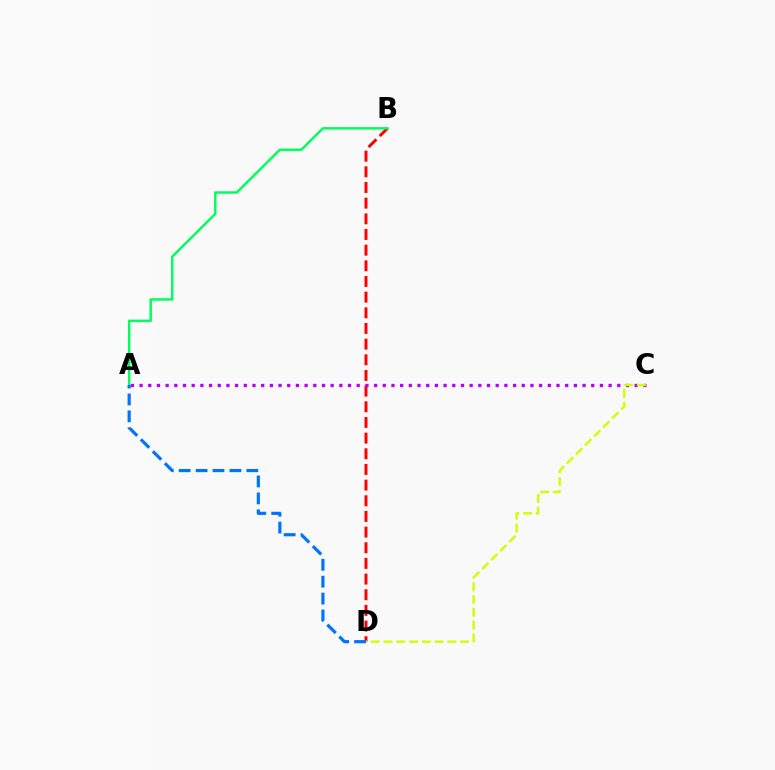{('B', 'D'): [{'color': '#ff0000', 'line_style': 'dashed', 'thickness': 2.13}], ('A', 'C'): [{'color': '#b900ff', 'line_style': 'dotted', 'thickness': 2.36}], ('C', 'D'): [{'color': '#d1ff00', 'line_style': 'dashed', 'thickness': 1.74}], ('A', 'B'): [{'color': '#00ff5c', 'line_style': 'solid', 'thickness': 1.77}], ('A', 'D'): [{'color': '#0074ff', 'line_style': 'dashed', 'thickness': 2.3}]}